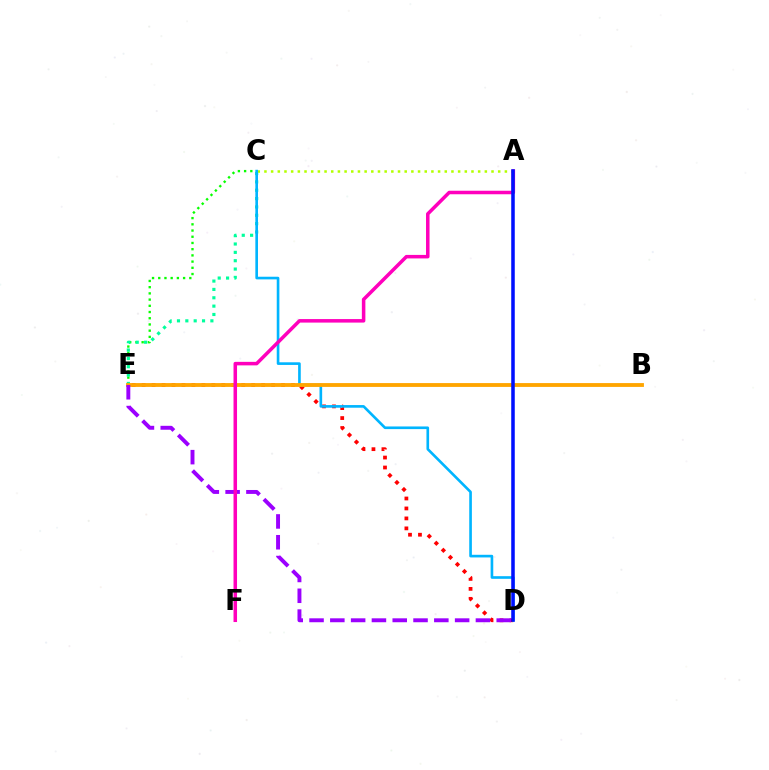{('D', 'E'): [{'color': '#ff0000', 'line_style': 'dotted', 'thickness': 2.71}, {'color': '#9b00ff', 'line_style': 'dashed', 'thickness': 2.83}], ('C', 'E'): [{'color': '#08ff00', 'line_style': 'dotted', 'thickness': 1.69}, {'color': '#00ff9d', 'line_style': 'dotted', 'thickness': 2.27}], ('A', 'C'): [{'color': '#b3ff00', 'line_style': 'dotted', 'thickness': 1.81}], ('C', 'D'): [{'color': '#00b5ff', 'line_style': 'solid', 'thickness': 1.9}], ('B', 'E'): [{'color': '#ffa500', 'line_style': 'solid', 'thickness': 2.76}], ('A', 'F'): [{'color': '#ff00bd', 'line_style': 'solid', 'thickness': 2.53}], ('A', 'D'): [{'color': '#0010ff', 'line_style': 'solid', 'thickness': 2.54}]}